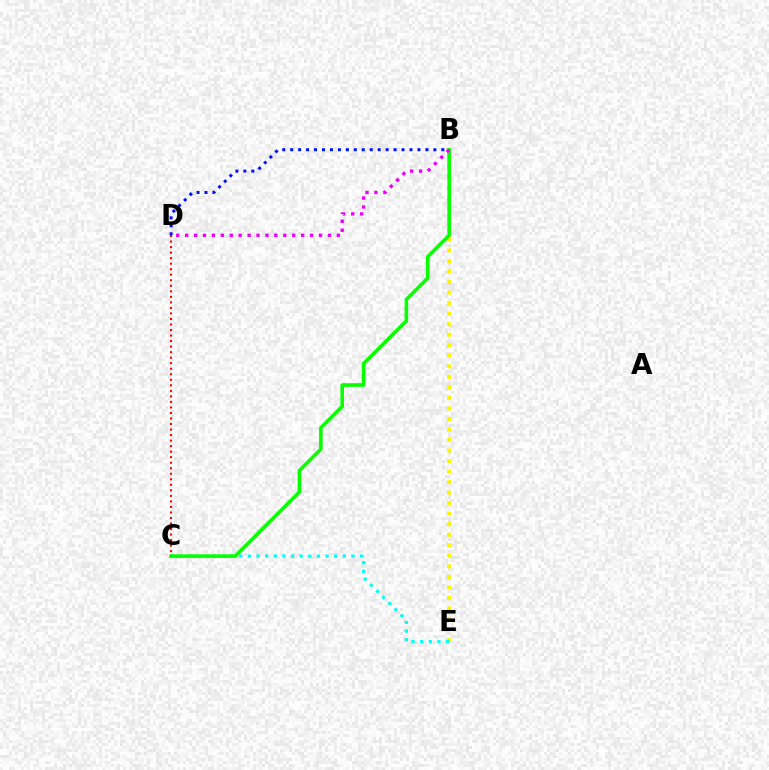{('B', 'E'): [{'color': '#fcf500', 'line_style': 'dotted', 'thickness': 2.86}], ('B', 'D'): [{'color': '#0010ff', 'line_style': 'dotted', 'thickness': 2.16}, {'color': '#ee00ff', 'line_style': 'dotted', 'thickness': 2.43}], ('C', 'E'): [{'color': '#00fff6', 'line_style': 'dotted', 'thickness': 2.34}], ('B', 'C'): [{'color': '#08ff00', 'line_style': 'solid', 'thickness': 2.59}], ('C', 'D'): [{'color': '#ff0000', 'line_style': 'dotted', 'thickness': 1.5}]}